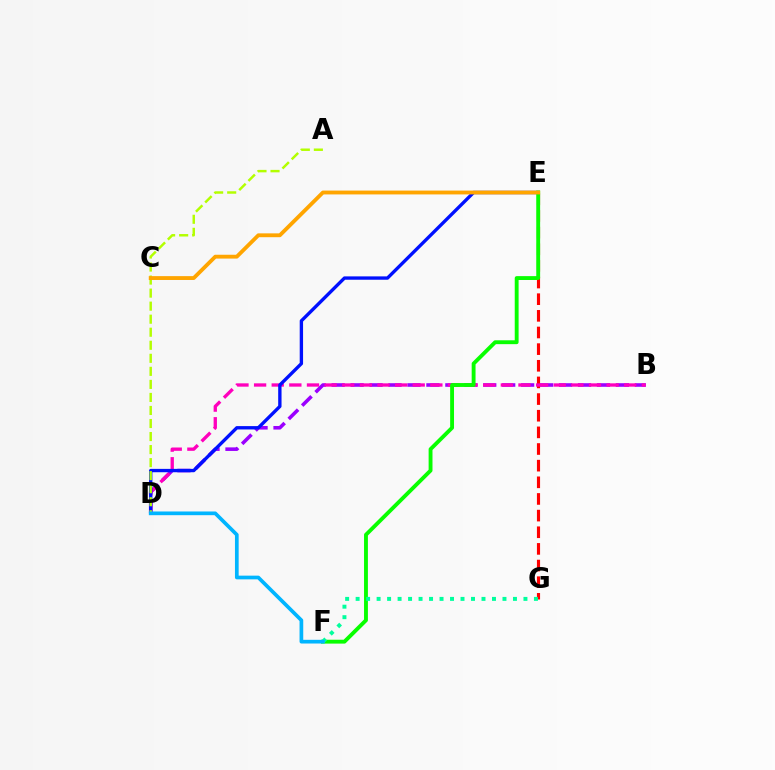{('E', 'G'): [{'color': '#ff0000', 'line_style': 'dashed', 'thickness': 2.26}], ('B', 'D'): [{'color': '#9b00ff', 'line_style': 'dashed', 'thickness': 2.57}, {'color': '#ff00bd', 'line_style': 'dashed', 'thickness': 2.39}], ('D', 'E'): [{'color': '#0010ff', 'line_style': 'solid', 'thickness': 2.41}], ('E', 'F'): [{'color': '#08ff00', 'line_style': 'solid', 'thickness': 2.78}], ('F', 'G'): [{'color': '#00ff9d', 'line_style': 'dotted', 'thickness': 2.85}], ('A', 'D'): [{'color': '#b3ff00', 'line_style': 'dashed', 'thickness': 1.77}], ('C', 'E'): [{'color': '#ffa500', 'line_style': 'solid', 'thickness': 2.77}], ('D', 'F'): [{'color': '#00b5ff', 'line_style': 'solid', 'thickness': 2.66}]}